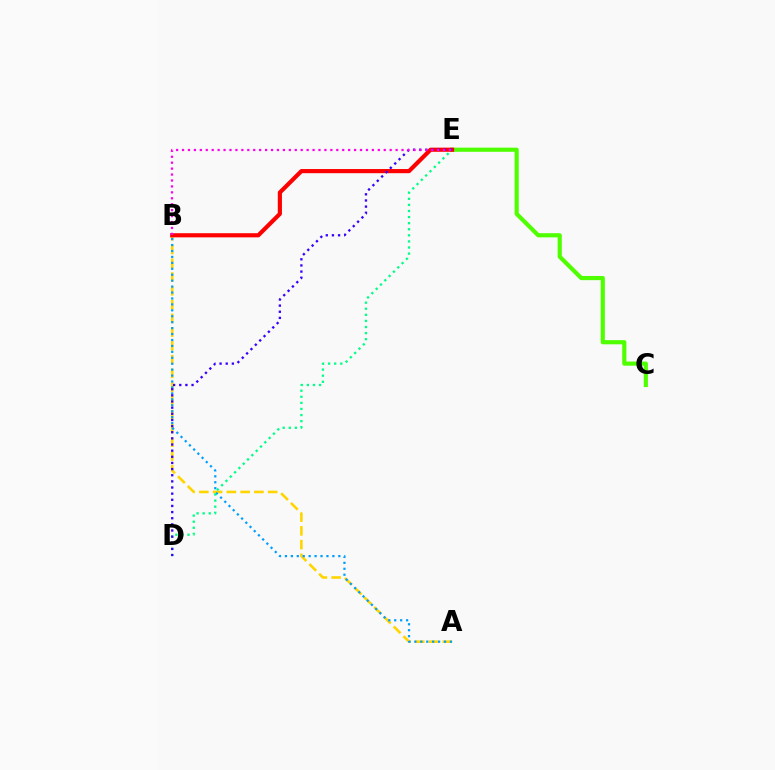{('A', 'B'): [{'color': '#ffd500', 'line_style': 'dashed', 'thickness': 1.87}, {'color': '#009eff', 'line_style': 'dotted', 'thickness': 1.61}], ('C', 'E'): [{'color': '#4fff00', 'line_style': 'solid', 'thickness': 2.99}], ('D', 'E'): [{'color': '#00ff86', 'line_style': 'dotted', 'thickness': 1.65}, {'color': '#3700ff', 'line_style': 'dotted', 'thickness': 1.67}], ('B', 'E'): [{'color': '#ff0000', 'line_style': 'solid', 'thickness': 2.99}, {'color': '#ff00ed', 'line_style': 'dotted', 'thickness': 1.61}]}